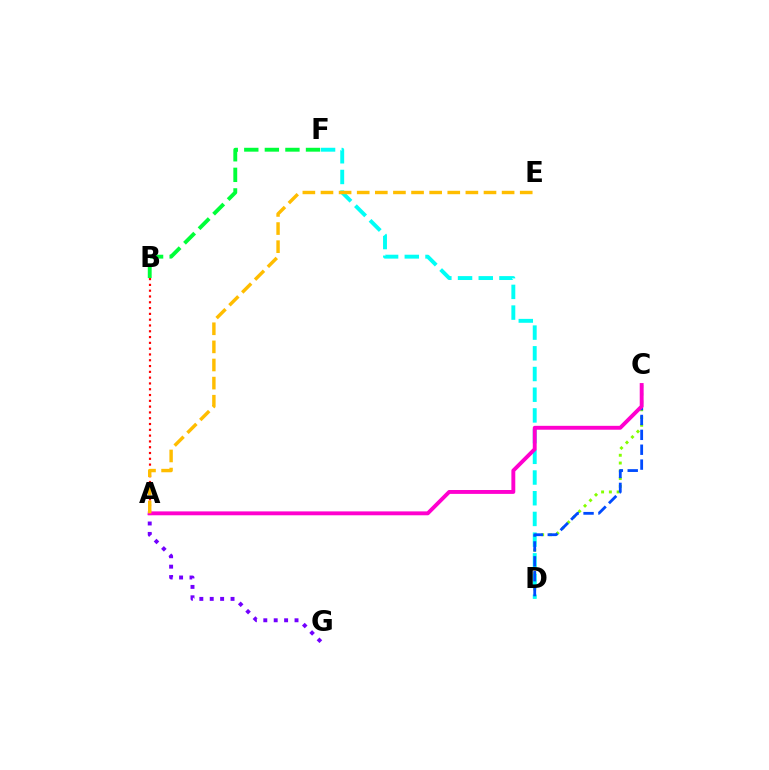{('C', 'D'): [{'color': '#84ff00', 'line_style': 'dotted', 'thickness': 2.11}, {'color': '#004bff', 'line_style': 'dashed', 'thickness': 2.02}], ('B', 'F'): [{'color': '#00ff39', 'line_style': 'dashed', 'thickness': 2.79}], ('D', 'F'): [{'color': '#00fff6', 'line_style': 'dashed', 'thickness': 2.81}], ('A', 'G'): [{'color': '#7200ff', 'line_style': 'dotted', 'thickness': 2.83}], ('A', 'B'): [{'color': '#ff0000', 'line_style': 'dotted', 'thickness': 1.58}], ('A', 'C'): [{'color': '#ff00cf', 'line_style': 'solid', 'thickness': 2.8}], ('A', 'E'): [{'color': '#ffbd00', 'line_style': 'dashed', 'thickness': 2.46}]}